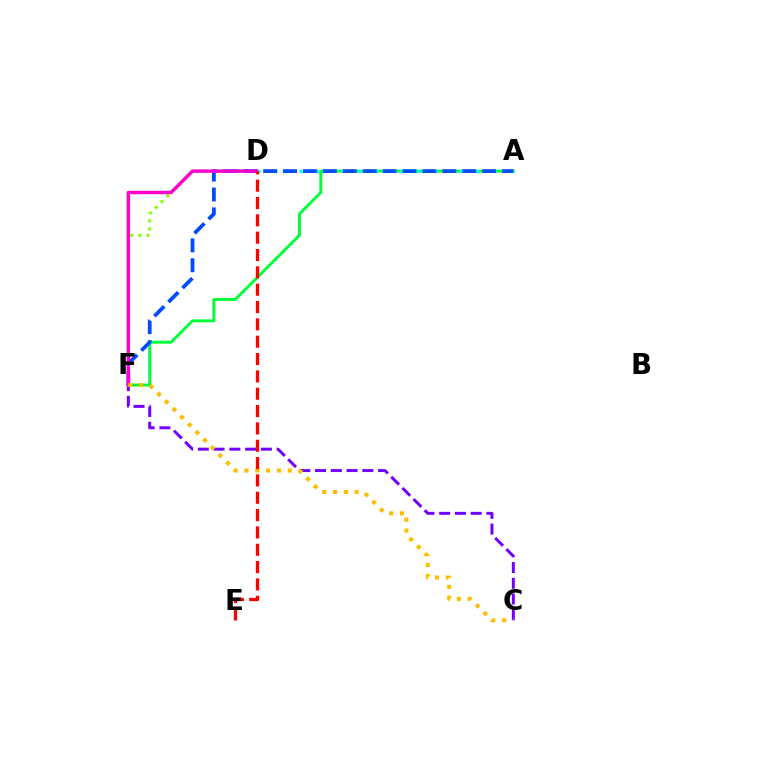{('C', 'F'): [{'color': '#7200ff', 'line_style': 'dashed', 'thickness': 2.14}, {'color': '#ffbd00', 'line_style': 'dotted', 'thickness': 2.94}], ('A', 'F'): [{'color': '#00ff39', 'line_style': 'solid', 'thickness': 2.1}, {'color': '#004bff', 'line_style': 'dashed', 'thickness': 2.7}], ('A', 'D'): [{'color': '#00fff6', 'line_style': 'dotted', 'thickness': 2.29}], ('D', 'F'): [{'color': '#84ff00', 'line_style': 'dotted', 'thickness': 2.21}, {'color': '#ff00cf', 'line_style': 'solid', 'thickness': 2.47}], ('D', 'E'): [{'color': '#ff0000', 'line_style': 'dashed', 'thickness': 2.36}]}